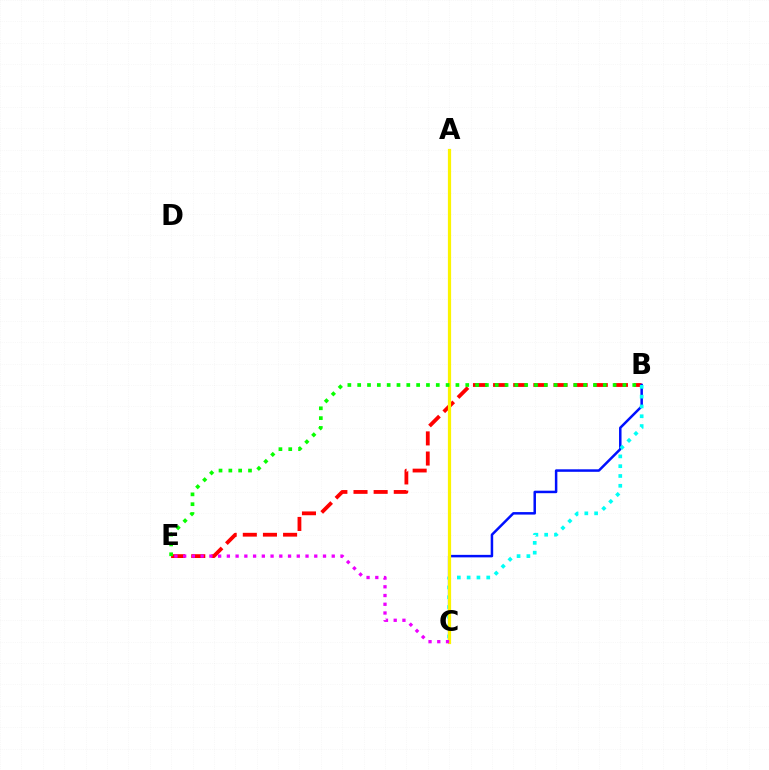{('B', 'E'): [{'color': '#ff0000', 'line_style': 'dashed', 'thickness': 2.74}, {'color': '#08ff00', 'line_style': 'dotted', 'thickness': 2.67}], ('B', 'C'): [{'color': '#0010ff', 'line_style': 'solid', 'thickness': 1.8}, {'color': '#00fff6', 'line_style': 'dotted', 'thickness': 2.66}], ('A', 'C'): [{'color': '#fcf500', 'line_style': 'solid', 'thickness': 2.31}], ('C', 'E'): [{'color': '#ee00ff', 'line_style': 'dotted', 'thickness': 2.37}]}